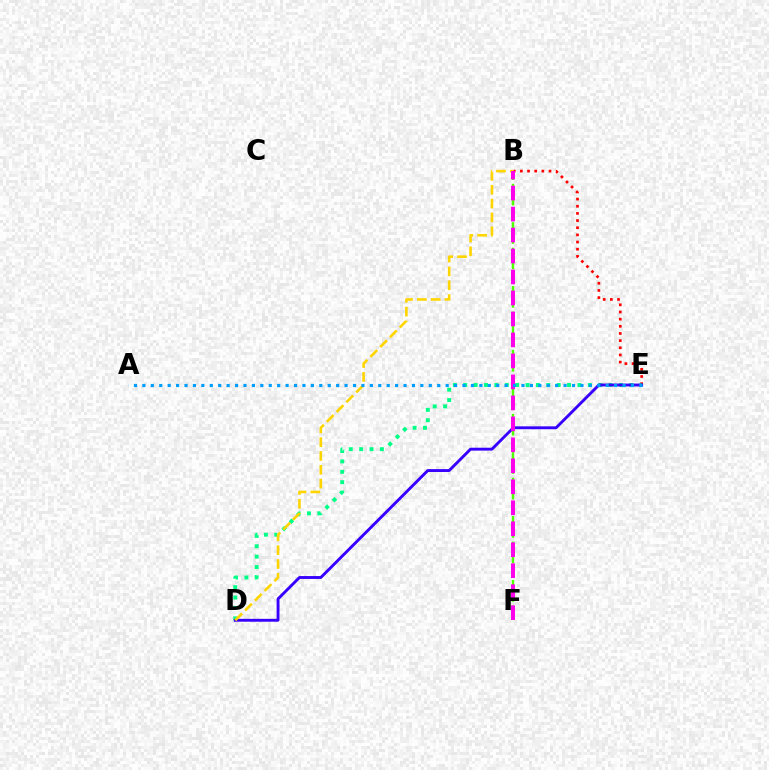{('B', 'F'): [{'color': '#4fff00', 'line_style': 'dashed', 'thickness': 1.74}, {'color': '#ff00ed', 'line_style': 'dashed', 'thickness': 2.85}], ('B', 'E'): [{'color': '#ff0000', 'line_style': 'dotted', 'thickness': 1.94}], ('D', 'E'): [{'color': '#00ff86', 'line_style': 'dotted', 'thickness': 2.82}, {'color': '#3700ff', 'line_style': 'solid', 'thickness': 2.08}], ('B', 'D'): [{'color': '#ffd500', 'line_style': 'dashed', 'thickness': 1.88}], ('A', 'E'): [{'color': '#009eff', 'line_style': 'dotted', 'thickness': 2.29}]}